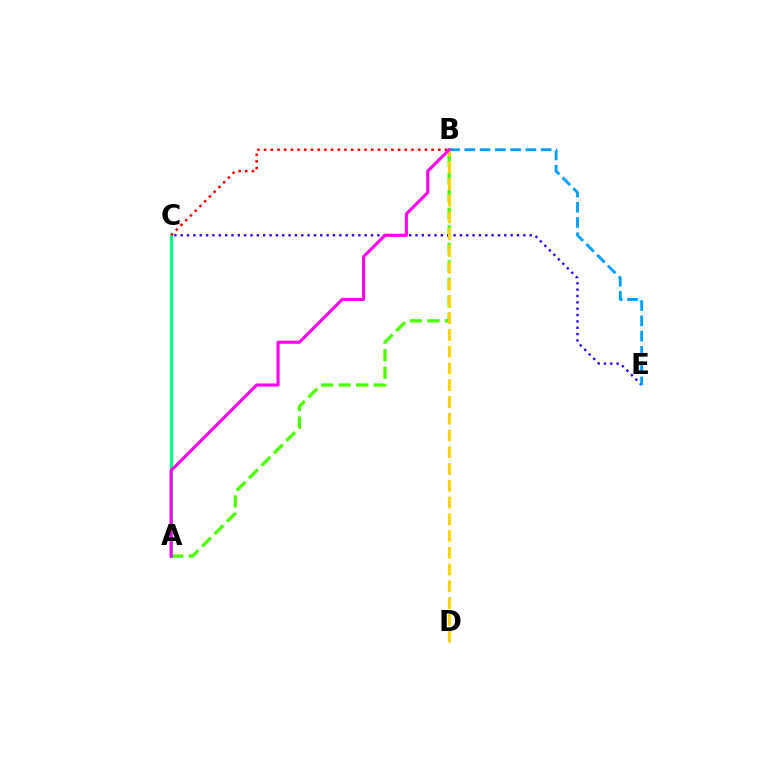{('A', 'B'): [{'color': '#4fff00', 'line_style': 'dashed', 'thickness': 2.38}, {'color': '#ff00ed', 'line_style': 'solid', 'thickness': 2.23}], ('A', 'C'): [{'color': '#00ff86', 'line_style': 'solid', 'thickness': 2.29}], ('C', 'E'): [{'color': '#3700ff', 'line_style': 'dotted', 'thickness': 1.72}], ('B', 'E'): [{'color': '#009eff', 'line_style': 'dashed', 'thickness': 2.07}], ('B', 'D'): [{'color': '#ffd500', 'line_style': 'dashed', 'thickness': 2.28}], ('B', 'C'): [{'color': '#ff0000', 'line_style': 'dotted', 'thickness': 1.82}]}